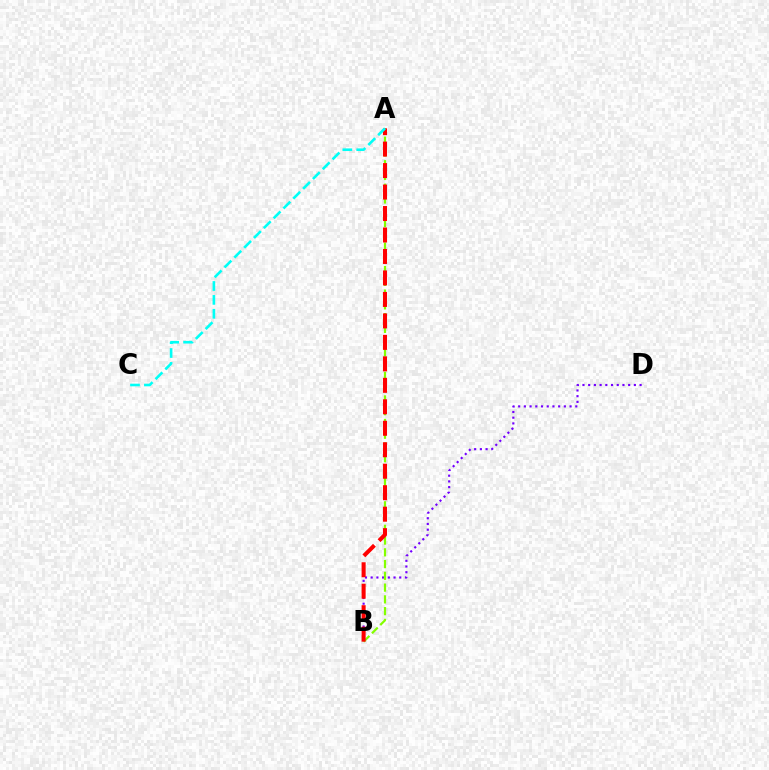{('B', 'D'): [{'color': '#7200ff', 'line_style': 'dotted', 'thickness': 1.55}], ('A', 'B'): [{'color': '#84ff00', 'line_style': 'dashed', 'thickness': 1.6}, {'color': '#ff0000', 'line_style': 'dashed', 'thickness': 2.92}], ('A', 'C'): [{'color': '#00fff6', 'line_style': 'dashed', 'thickness': 1.89}]}